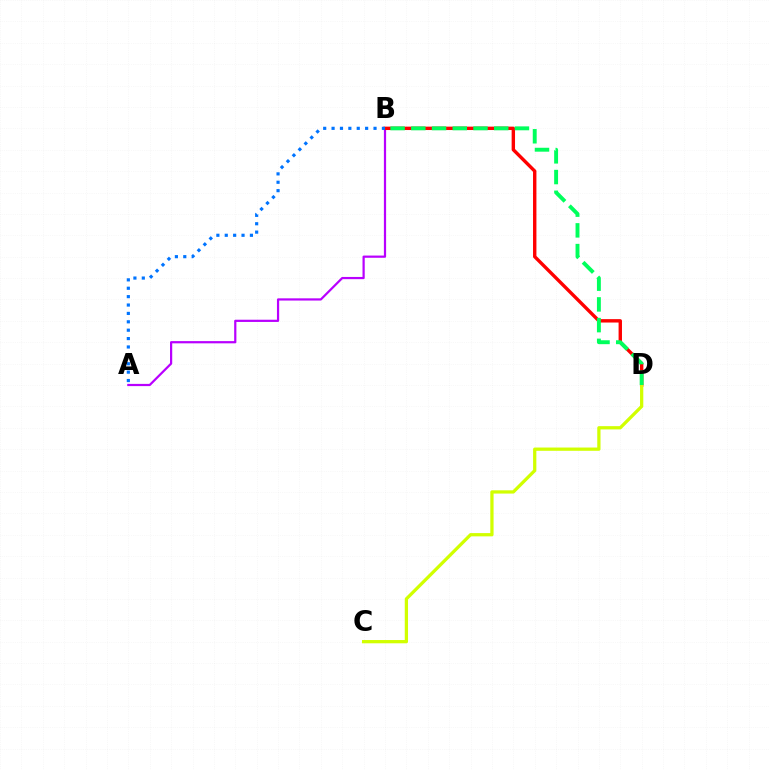{('A', 'B'): [{'color': '#b900ff', 'line_style': 'solid', 'thickness': 1.6}, {'color': '#0074ff', 'line_style': 'dotted', 'thickness': 2.28}], ('B', 'D'): [{'color': '#ff0000', 'line_style': 'solid', 'thickness': 2.44}, {'color': '#00ff5c', 'line_style': 'dashed', 'thickness': 2.82}], ('C', 'D'): [{'color': '#d1ff00', 'line_style': 'solid', 'thickness': 2.35}]}